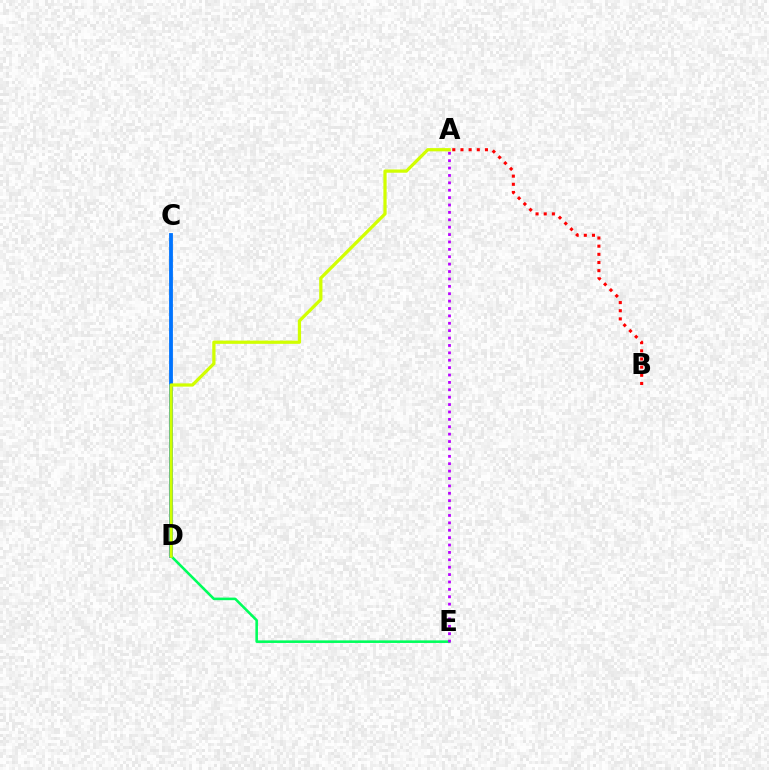{('C', 'D'): [{'color': '#0074ff', 'line_style': 'solid', 'thickness': 2.75}], ('D', 'E'): [{'color': '#00ff5c', 'line_style': 'solid', 'thickness': 1.86}], ('A', 'E'): [{'color': '#b900ff', 'line_style': 'dotted', 'thickness': 2.01}], ('A', 'B'): [{'color': '#ff0000', 'line_style': 'dotted', 'thickness': 2.22}], ('A', 'D'): [{'color': '#d1ff00', 'line_style': 'solid', 'thickness': 2.33}]}